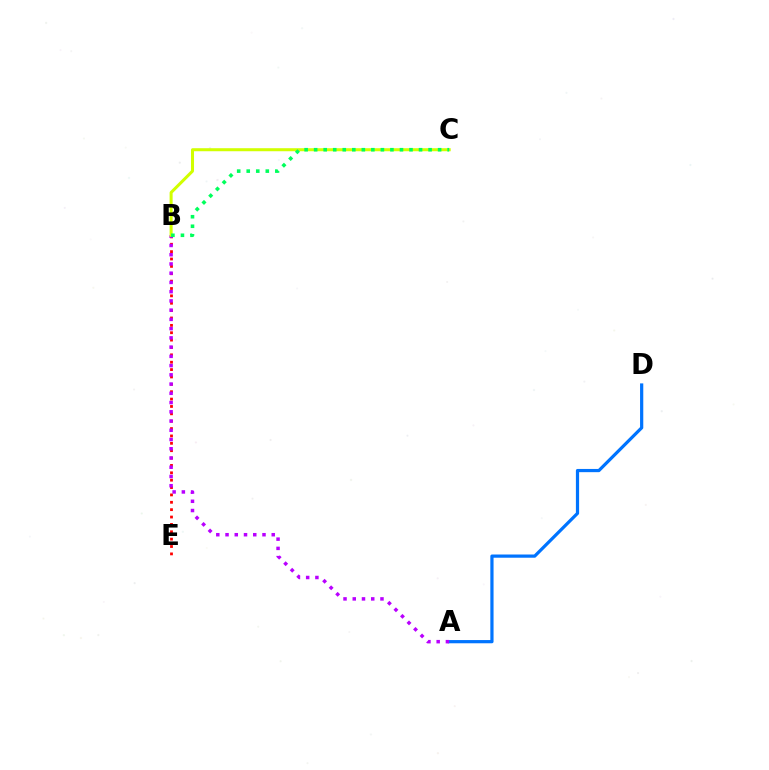{('A', 'D'): [{'color': '#0074ff', 'line_style': 'solid', 'thickness': 2.31}], ('B', 'E'): [{'color': '#ff0000', 'line_style': 'dotted', 'thickness': 2.0}], ('A', 'B'): [{'color': '#b900ff', 'line_style': 'dotted', 'thickness': 2.51}], ('B', 'C'): [{'color': '#d1ff00', 'line_style': 'solid', 'thickness': 2.18}, {'color': '#00ff5c', 'line_style': 'dotted', 'thickness': 2.59}]}